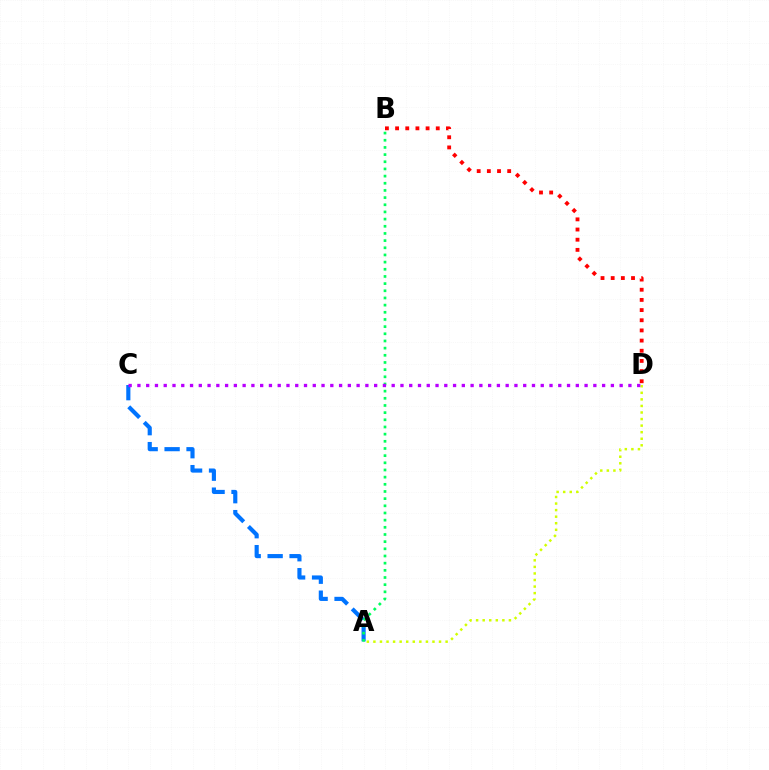{('B', 'D'): [{'color': '#ff0000', 'line_style': 'dotted', 'thickness': 2.76}], ('A', 'C'): [{'color': '#0074ff', 'line_style': 'dashed', 'thickness': 2.98}], ('A', 'B'): [{'color': '#00ff5c', 'line_style': 'dotted', 'thickness': 1.95}], ('A', 'D'): [{'color': '#d1ff00', 'line_style': 'dotted', 'thickness': 1.78}], ('C', 'D'): [{'color': '#b900ff', 'line_style': 'dotted', 'thickness': 2.38}]}